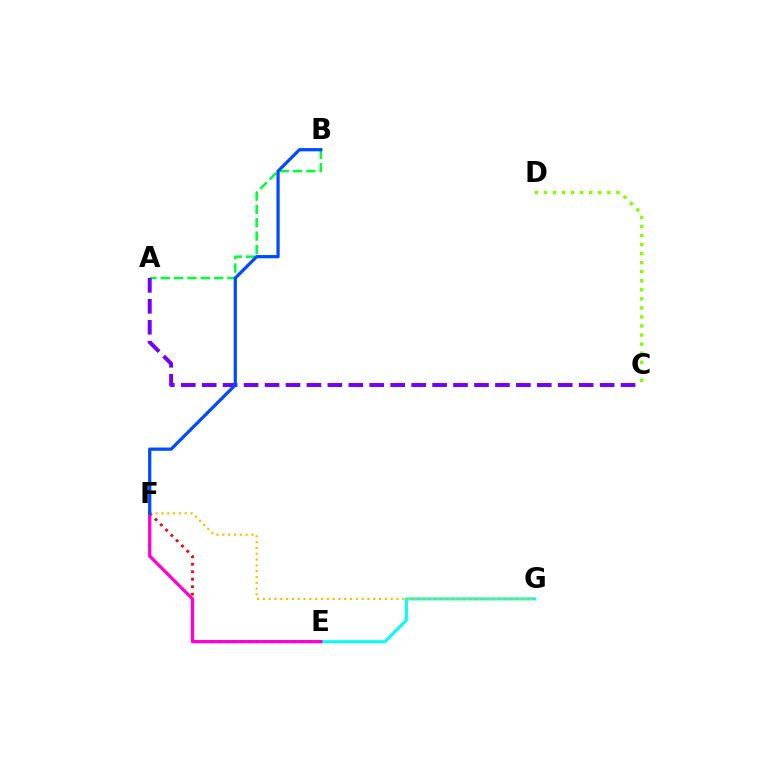{('E', 'G'): [{'color': '#00fff6', 'line_style': 'solid', 'thickness': 2.18}], ('A', 'B'): [{'color': '#00ff39', 'line_style': 'dashed', 'thickness': 1.81}], ('E', 'F'): [{'color': '#ff0000', 'line_style': 'dotted', 'thickness': 2.03}, {'color': '#ff00cf', 'line_style': 'solid', 'thickness': 2.35}], ('C', 'D'): [{'color': '#84ff00', 'line_style': 'dotted', 'thickness': 2.46}], ('F', 'G'): [{'color': '#ffbd00', 'line_style': 'dotted', 'thickness': 1.58}], ('A', 'C'): [{'color': '#7200ff', 'line_style': 'dashed', 'thickness': 2.85}], ('B', 'F'): [{'color': '#004bff', 'line_style': 'solid', 'thickness': 2.33}]}